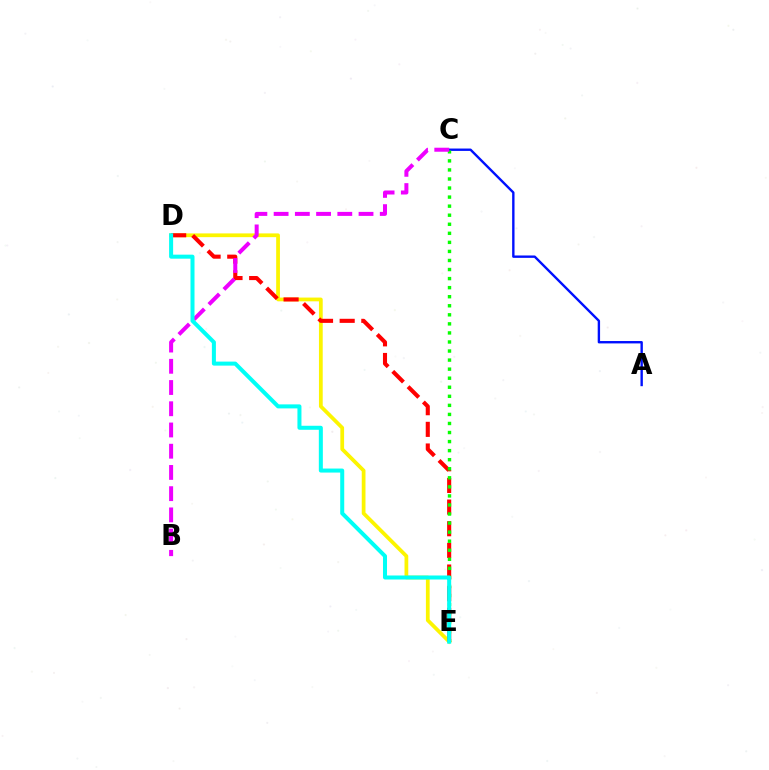{('D', 'E'): [{'color': '#fcf500', 'line_style': 'solid', 'thickness': 2.7}, {'color': '#ff0000', 'line_style': 'dashed', 'thickness': 2.94}, {'color': '#00fff6', 'line_style': 'solid', 'thickness': 2.89}], ('A', 'C'): [{'color': '#0010ff', 'line_style': 'solid', 'thickness': 1.71}], ('C', 'E'): [{'color': '#08ff00', 'line_style': 'dotted', 'thickness': 2.46}], ('B', 'C'): [{'color': '#ee00ff', 'line_style': 'dashed', 'thickness': 2.88}]}